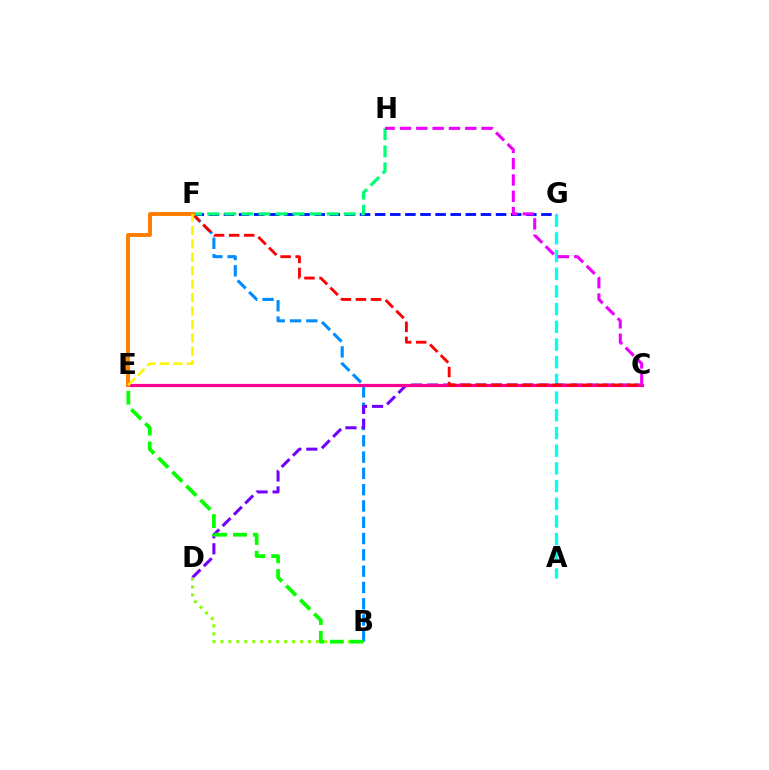{('A', 'G'): [{'color': '#00fff6', 'line_style': 'dashed', 'thickness': 2.4}], ('B', 'F'): [{'color': '#008cff', 'line_style': 'dashed', 'thickness': 2.21}], ('C', 'D'): [{'color': '#7200ff', 'line_style': 'dashed', 'thickness': 2.17}], ('F', 'G'): [{'color': '#0010ff', 'line_style': 'dashed', 'thickness': 2.05}], ('C', 'E'): [{'color': '#ff0094', 'line_style': 'solid', 'thickness': 2.3}], ('B', 'D'): [{'color': '#84ff00', 'line_style': 'dotted', 'thickness': 2.16}], ('C', 'F'): [{'color': '#ff0000', 'line_style': 'dashed', 'thickness': 2.05}], ('F', 'H'): [{'color': '#00ff74', 'line_style': 'dashed', 'thickness': 2.32}], ('E', 'F'): [{'color': '#ff7c00', 'line_style': 'solid', 'thickness': 2.81}, {'color': '#fcf500', 'line_style': 'dashed', 'thickness': 1.83}], ('C', 'H'): [{'color': '#ee00ff', 'line_style': 'dashed', 'thickness': 2.22}], ('B', 'E'): [{'color': '#08ff00', 'line_style': 'dashed', 'thickness': 2.7}]}